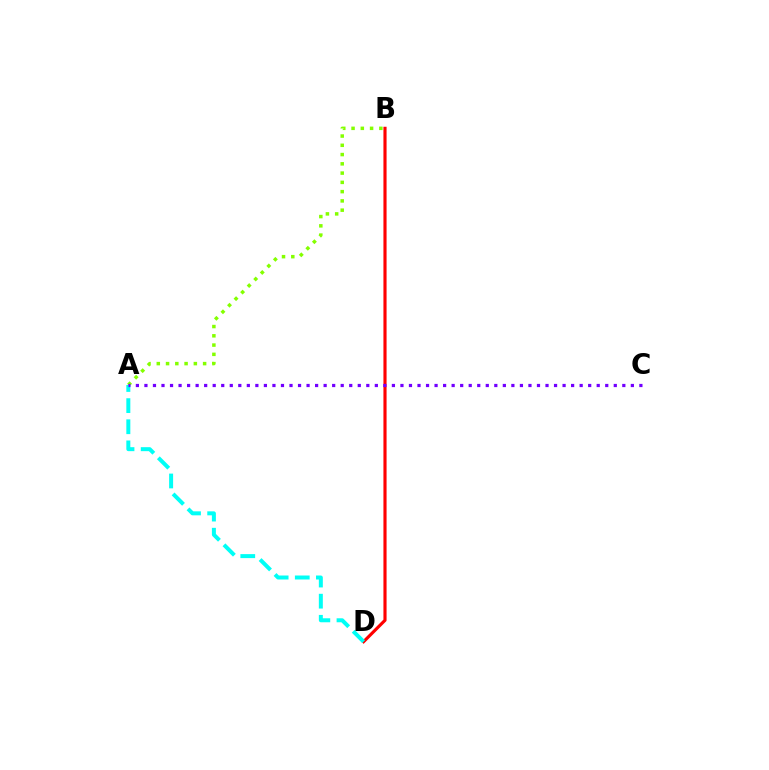{('B', 'D'): [{'color': '#ff0000', 'line_style': 'solid', 'thickness': 2.26}], ('A', 'B'): [{'color': '#84ff00', 'line_style': 'dotted', 'thickness': 2.52}], ('A', 'D'): [{'color': '#00fff6', 'line_style': 'dashed', 'thickness': 2.87}], ('A', 'C'): [{'color': '#7200ff', 'line_style': 'dotted', 'thickness': 2.32}]}